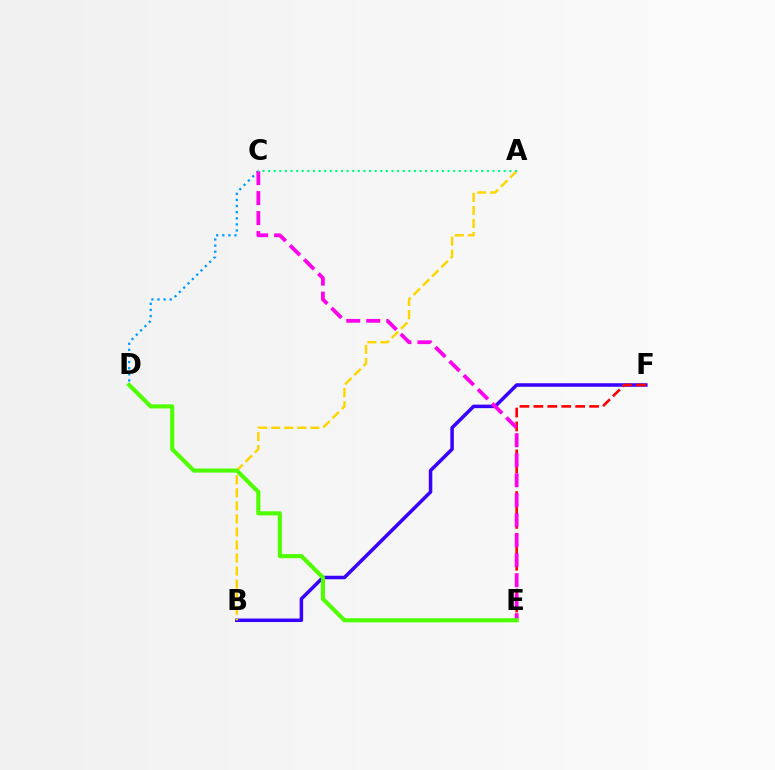{('B', 'F'): [{'color': '#3700ff', 'line_style': 'solid', 'thickness': 2.53}], ('C', 'D'): [{'color': '#009eff', 'line_style': 'dotted', 'thickness': 1.66}], ('A', 'B'): [{'color': '#ffd500', 'line_style': 'dashed', 'thickness': 1.77}], ('E', 'F'): [{'color': '#ff0000', 'line_style': 'dashed', 'thickness': 1.89}], ('C', 'E'): [{'color': '#ff00ed', 'line_style': 'dashed', 'thickness': 2.72}], ('A', 'C'): [{'color': '#00ff86', 'line_style': 'dotted', 'thickness': 1.52}], ('D', 'E'): [{'color': '#4fff00', 'line_style': 'solid', 'thickness': 2.96}]}